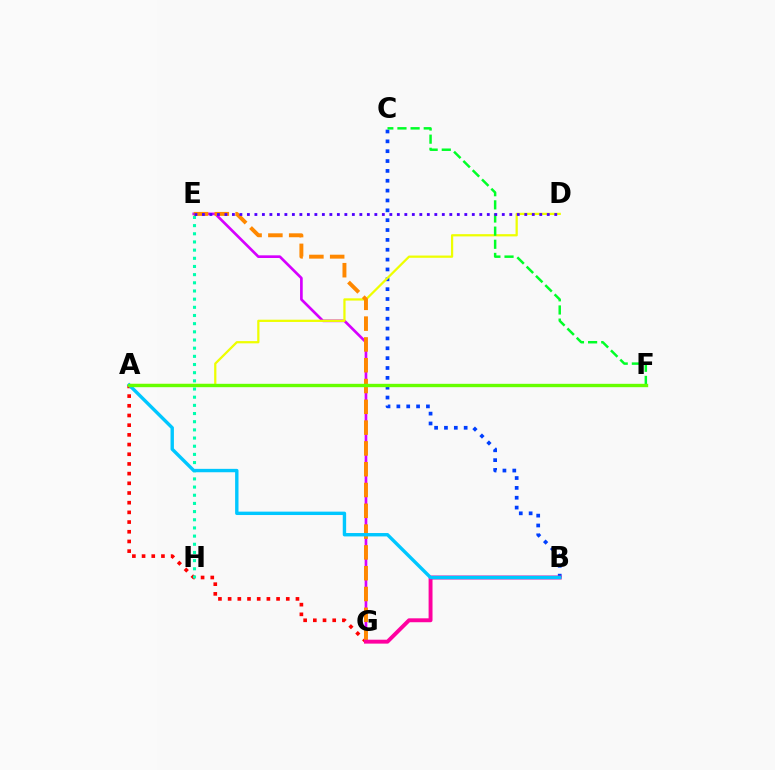{('B', 'C'): [{'color': '#003fff', 'line_style': 'dotted', 'thickness': 2.68}], ('E', 'G'): [{'color': '#d600ff', 'line_style': 'solid', 'thickness': 1.92}, {'color': '#ff8800', 'line_style': 'dashed', 'thickness': 2.83}], ('A', 'G'): [{'color': '#ff0000', 'line_style': 'dotted', 'thickness': 2.63}], ('A', 'D'): [{'color': '#eeff00', 'line_style': 'solid', 'thickness': 1.62}], ('C', 'F'): [{'color': '#00ff27', 'line_style': 'dashed', 'thickness': 1.79}], ('E', 'H'): [{'color': '#00ffaf', 'line_style': 'dotted', 'thickness': 2.22}], ('D', 'E'): [{'color': '#4f00ff', 'line_style': 'dotted', 'thickness': 2.04}], ('B', 'G'): [{'color': '#ff00a0', 'line_style': 'solid', 'thickness': 2.82}], ('A', 'B'): [{'color': '#00c7ff', 'line_style': 'solid', 'thickness': 2.44}], ('A', 'F'): [{'color': '#66ff00', 'line_style': 'solid', 'thickness': 2.42}]}